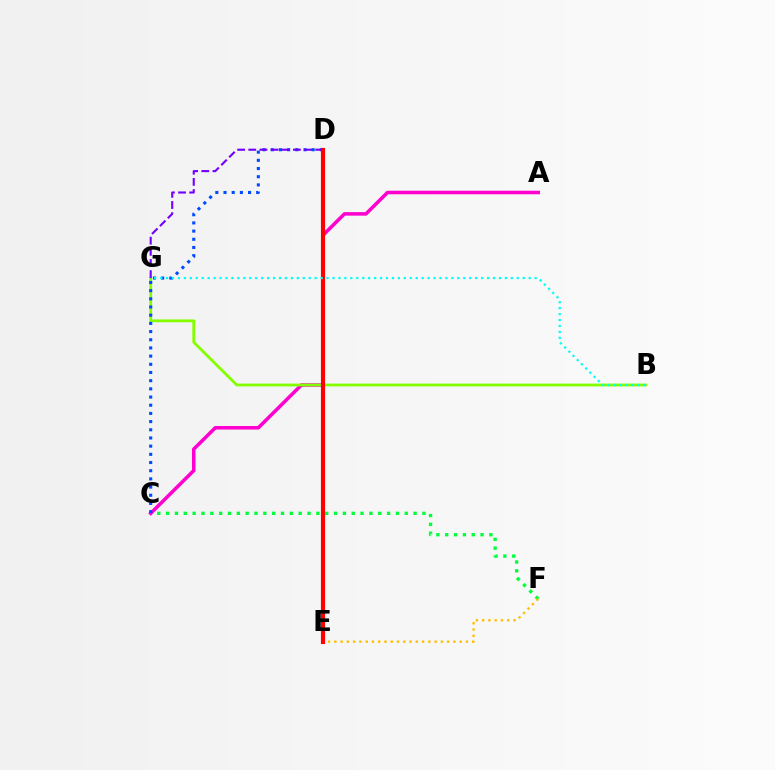{('C', 'F'): [{'color': '#00ff39', 'line_style': 'dotted', 'thickness': 2.4}], ('A', 'C'): [{'color': '#ff00cf', 'line_style': 'solid', 'thickness': 2.55}], ('B', 'G'): [{'color': '#84ff00', 'line_style': 'solid', 'thickness': 2.03}, {'color': '#00fff6', 'line_style': 'dotted', 'thickness': 1.62}], ('C', 'D'): [{'color': '#004bff', 'line_style': 'dotted', 'thickness': 2.22}], ('D', 'G'): [{'color': '#7200ff', 'line_style': 'dashed', 'thickness': 1.52}], ('E', 'F'): [{'color': '#ffbd00', 'line_style': 'dotted', 'thickness': 1.7}], ('D', 'E'): [{'color': '#ff0000', 'line_style': 'solid', 'thickness': 2.99}]}